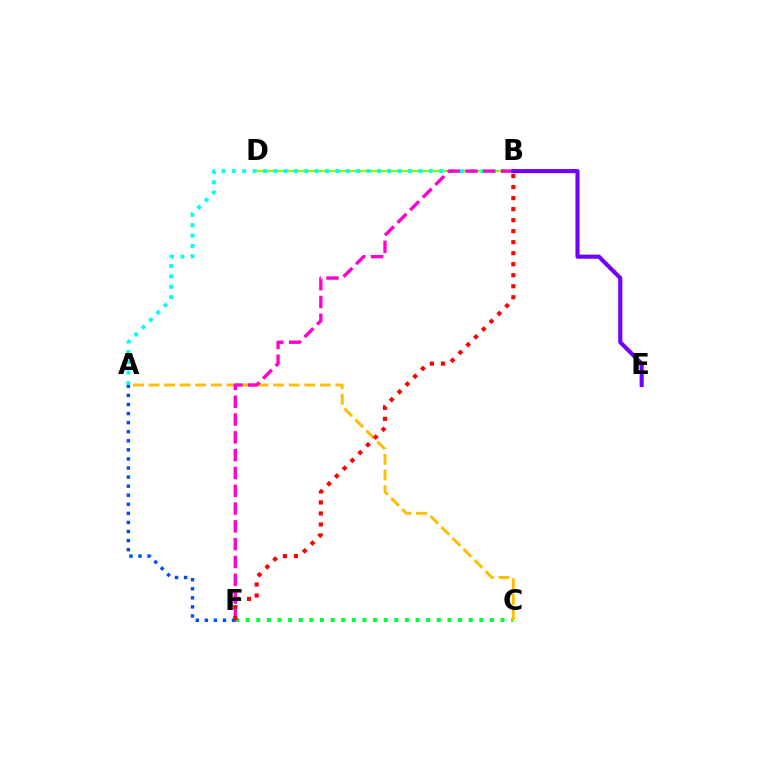{('C', 'F'): [{'color': '#00ff39', 'line_style': 'dotted', 'thickness': 2.89}], ('A', 'C'): [{'color': '#ffbd00', 'line_style': 'dashed', 'thickness': 2.12}], ('B', 'D'): [{'color': '#84ff00', 'line_style': 'solid', 'thickness': 1.58}], ('A', 'B'): [{'color': '#00fff6', 'line_style': 'dotted', 'thickness': 2.82}], ('A', 'F'): [{'color': '#004bff', 'line_style': 'dotted', 'thickness': 2.47}], ('B', 'F'): [{'color': '#ff00cf', 'line_style': 'dashed', 'thickness': 2.42}, {'color': '#ff0000', 'line_style': 'dotted', 'thickness': 2.99}], ('B', 'E'): [{'color': '#7200ff', 'line_style': 'solid', 'thickness': 2.96}]}